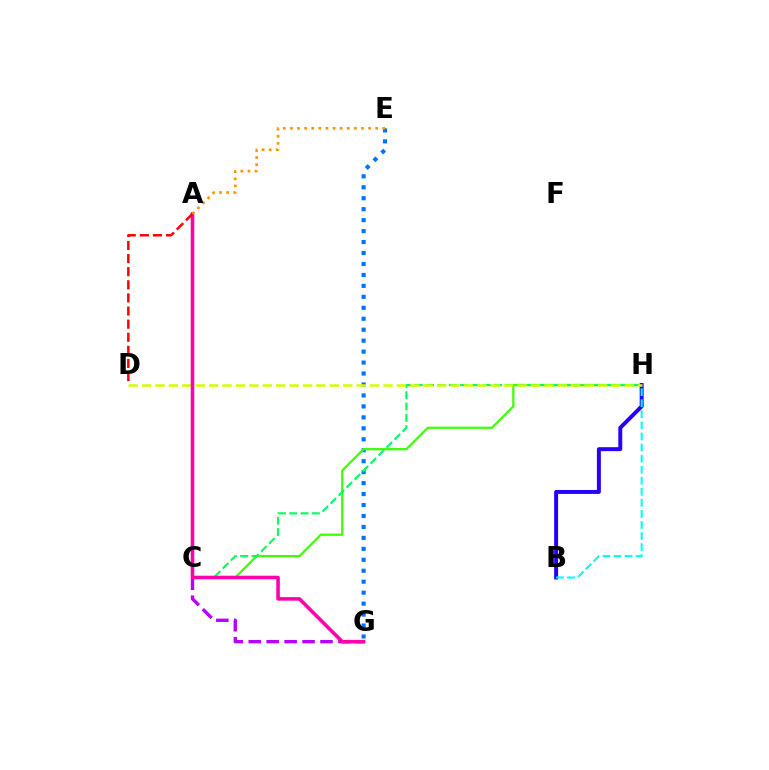{('E', 'G'): [{'color': '#0074ff', 'line_style': 'dotted', 'thickness': 2.98}], ('C', 'H'): [{'color': '#3dff00', 'line_style': 'solid', 'thickness': 1.61}, {'color': '#00ff5c', 'line_style': 'dashed', 'thickness': 1.54}], ('C', 'G'): [{'color': '#b900ff', 'line_style': 'dashed', 'thickness': 2.44}], ('B', 'H'): [{'color': '#2500ff', 'line_style': 'solid', 'thickness': 2.84}, {'color': '#00fff6', 'line_style': 'dashed', 'thickness': 1.5}], ('D', 'H'): [{'color': '#d1ff00', 'line_style': 'dashed', 'thickness': 1.82}], ('A', 'G'): [{'color': '#ff00ac', 'line_style': 'solid', 'thickness': 2.57}], ('A', 'D'): [{'color': '#ff0000', 'line_style': 'dashed', 'thickness': 1.78}], ('A', 'E'): [{'color': '#ff9400', 'line_style': 'dotted', 'thickness': 1.93}]}